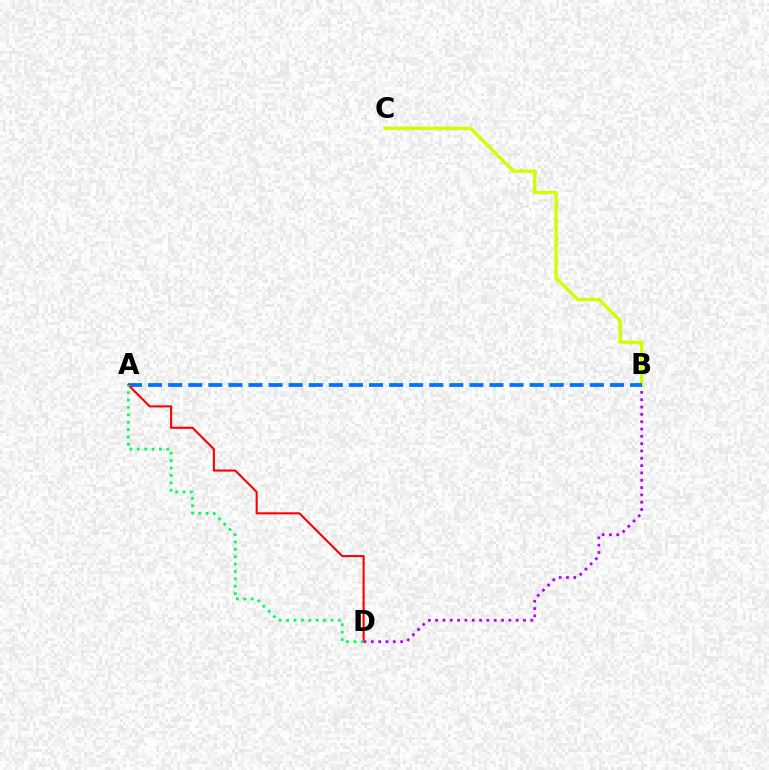{('B', 'D'): [{'color': '#b900ff', 'line_style': 'dotted', 'thickness': 1.99}], ('B', 'C'): [{'color': '#d1ff00', 'line_style': 'solid', 'thickness': 2.44}], ('A', 'B'): [{'color': '#0074ff', 'line_style': 'dashed', 'thickness': 2.73}], ('A', 'D'): [{'color': '#ff0000', 'line_style': 'solid', 'thickness': 1.52}, {'color': '#00ff5c', 'line_style': 'dotted', 'thickness': 2.01}]}